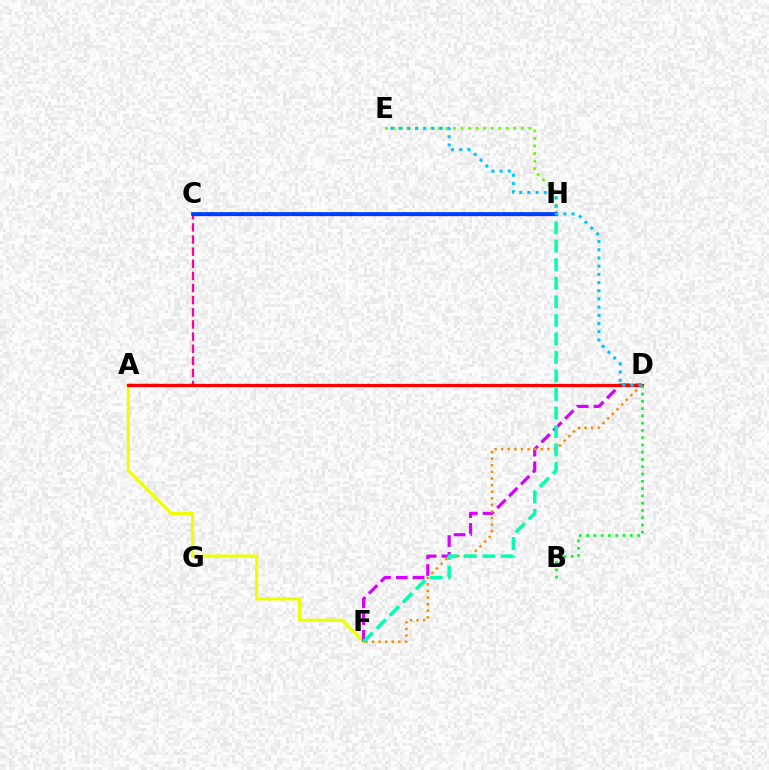{('E', 'H'): [{'color': '#66ff00', 'line_style': 'dotted', 'thickness': 2.05}], ('A', 'F'): [{'color': '#eeff00', 'line_style': 'solid', 'thickness': 2.27}], ('C', 'H'): [{'color': '#4f00ff', 'line_style': 'solid', 'thickness': 2.36}, {'color': '#003fff', 'line_style': 'solid', 'thickness': 2.67}], ('D', 'F'): [{'color': '#d600ff', 'line_style': 'dashed', 'thickness': 2.28}, {'color': '#ff8800', 'line_style': 'dotted', 'thickness': 1.79}], ('A', 'C'): [{'color': '#ff00a0', 'line_style': 'dashed', 'thickness': 1.65}], ('F', 'H'): [{'color': '#00ffaf', 'line_style': 'dashed', 'thickness': 2.52}], ('A', 'D'): [{'color': '#ff0000', 'line_style': 'solid', 'thickness': 2.33}], ('D', 'E'): [{'color': '#00c7ff', 'line_style': 'dotted', 'thickness': 2.23}], ('B', 'D'): [{'color': '#00ff27', 'line_style': 'dotted', 'thickness': 1.98}]}